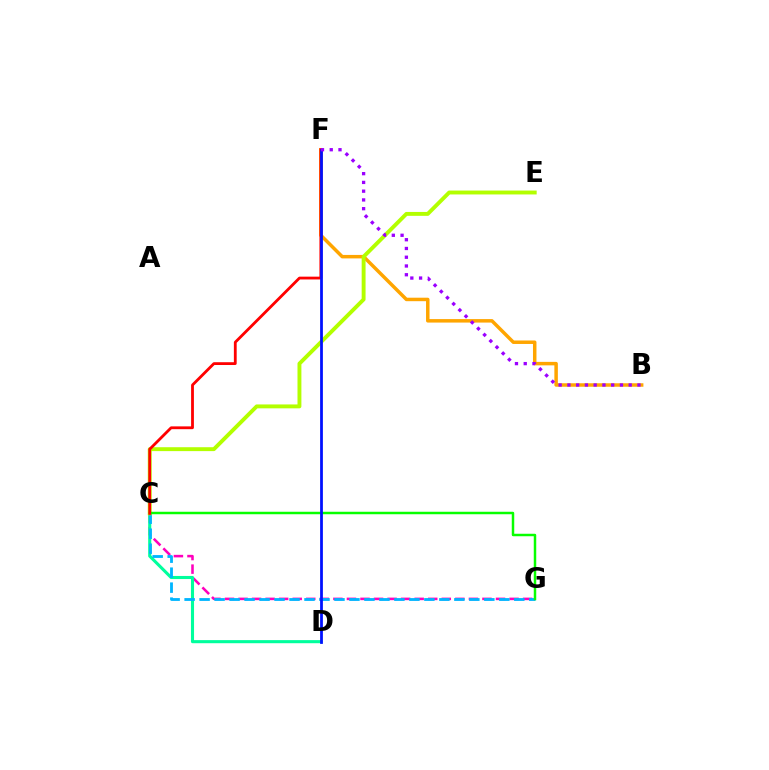{('C', 'G'): [{'color': '#ff00bd', 'line_style': 'dashed', 'thickness': 1.84}, {'color': '#00b5ff', 'line_style': 'dashed', 'thickness': 2.04}, {'color': '#08ff00', 'line_style': 'solid', 'thickness': 1.78}], ('C', 'D'): [{'color': '#00ff9d', 'line_style': 'solid', 'thickness': 2.22}], ('B', 'F'): [{'color': '#ffa500', 'line_style': 'solid', 'thickness': 2.51}, {'color': '#9b00ff', 'line_style': 'dotted', 'thickness': 2.38}], ('C', 'E'): [{'color': '#b3ff00', 'line_style': 'solid', 'thickness': 2.81}], ('C', 'F'): [{'color': '#ff0000', 'line_style': 'solid', 'thickness': 2.02}], ('D', 'F'): [{'color': '#0010ff', 'line_style': 'solid', 'thickness': 1.99}]}